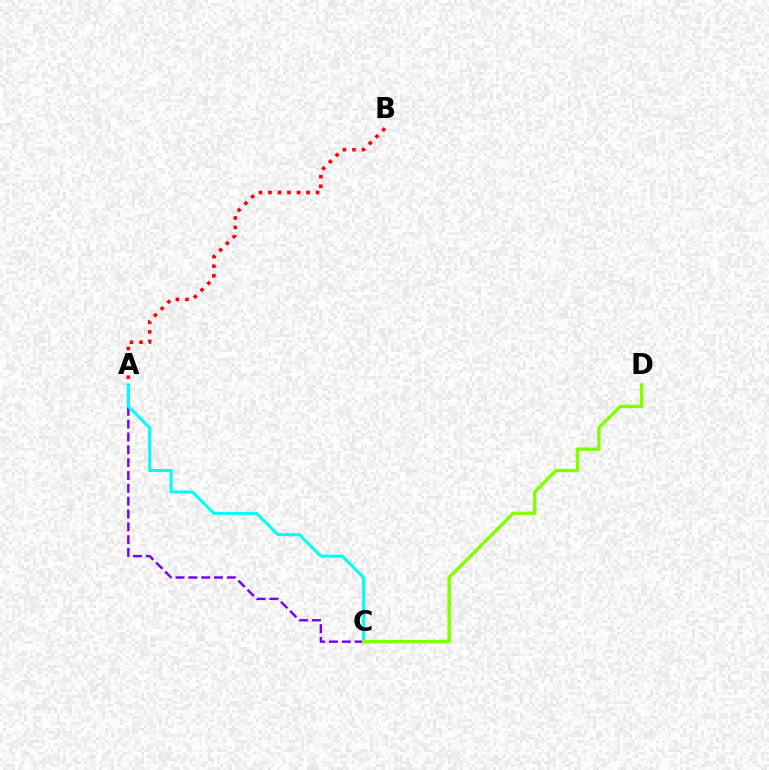{('A', 'C'): [{'color': '#7200ff', 'line_style': 'dashed', 'thickness': 1.74}, {'color': '#00fff6', 'line_style': 'solid', 'thickness': 2.2}], ('C', 'D'): [{'color': '#84ff00', 'line_style': 'solid', 'thickness': 2.47}], ('A', 'B'): [{'color': '#ff0000', 'line_style': 'dotted', 'thickness': 2.59}]}